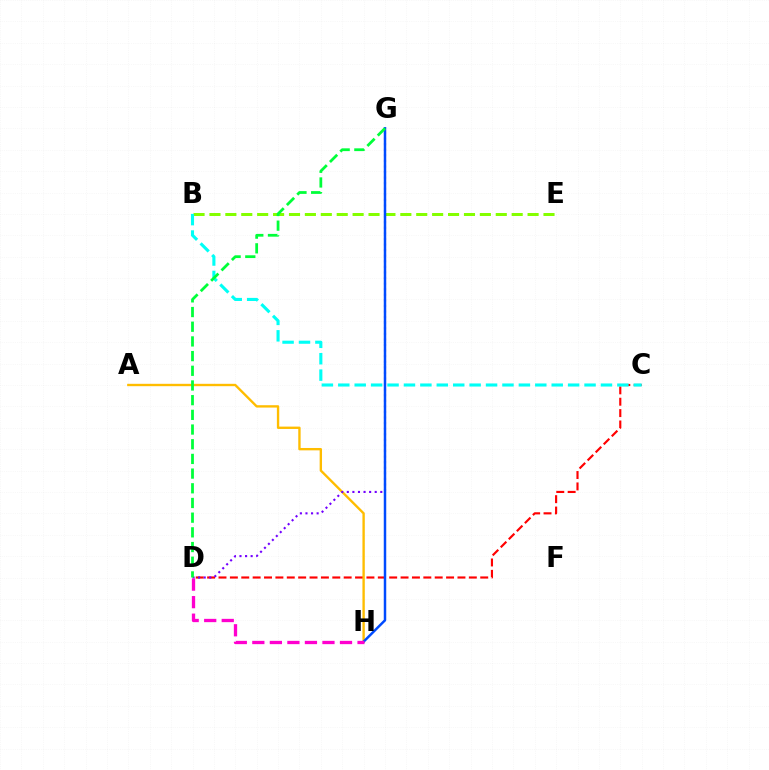{('C', 'D'): [{'color': '#ff0000', 'line_style': 'dashed', 'thickness': 1.55}], ('A', 'H'): [{'color': '#ffbd00', 'line_style': 'solid', 'thickness': 1.7}], ('D', 'G'): [{'color': '#7200ff', 'line_style': 'dotted', 'thickness': 1.52}, {'color': '#00ff39', 'line_style': 'dashed', 'thickness': 2.0}], ('B', 'E'): [{'color': '#84ff00', 'line_style': 'dashed', 'thickness': 2.16}], ('B', 'C'): [{'color': '#00fff6', 'line_style': 'dashed', 'thickness': 2.23}], ('G', 'H'): [{'color': '#004bff', 'line_style': 'solid', 'thickness': 1.78}], ('D', 'H'): [{'color': '#ff00cf', 'line_style': 'dashed', 'thickness': 2.38}]}